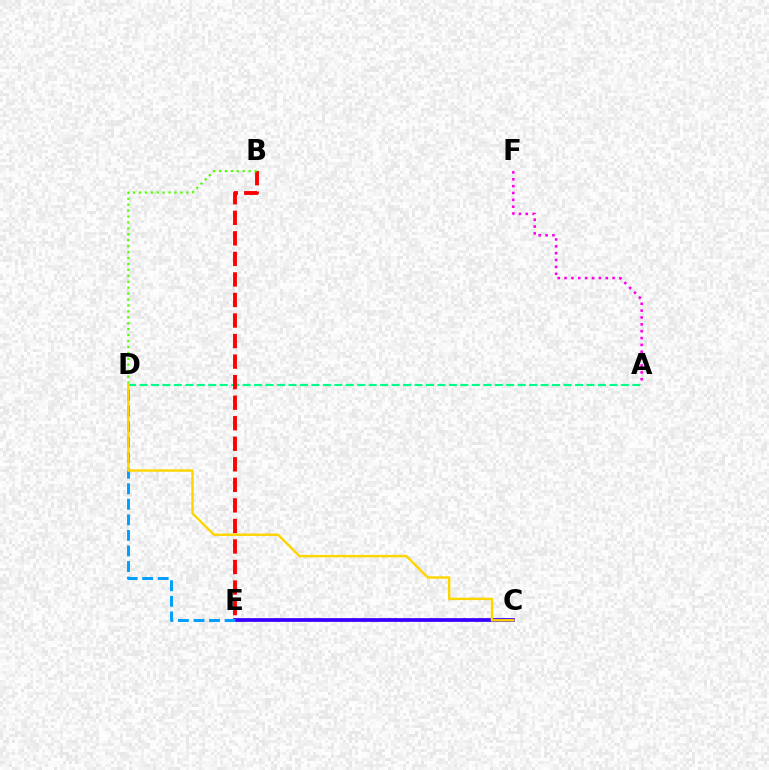{('C', 'E'): [{'color': '#3700ff', 'line_style': 'solid', 'thickness': 2.69}], ('A', 'D'): [{'color': '#00ff86', 'line_style': 'dashed', 'thickness': 1.56}], ('B', 'E'): [{'color': '#ff0000', 'line_style': 'dashed', 'thickness': 2.79}], ('B', 'D'): [{'color': '#4fff00', 'line_style': 'dotted', 'thickness': 1.61}], ('D', 'E'): [{'color': '#009eff', 'line_style': 'dashed', 'thickness': 2.11}], ('C', 'D'): [{'color': '#ffd500', 'line_style': 'solid', 'thickness': 1.73}], ('A', 'F'): [{'color': '#ff00ed', 'line_style': 'dotted', 'thickness': 1.87}]}